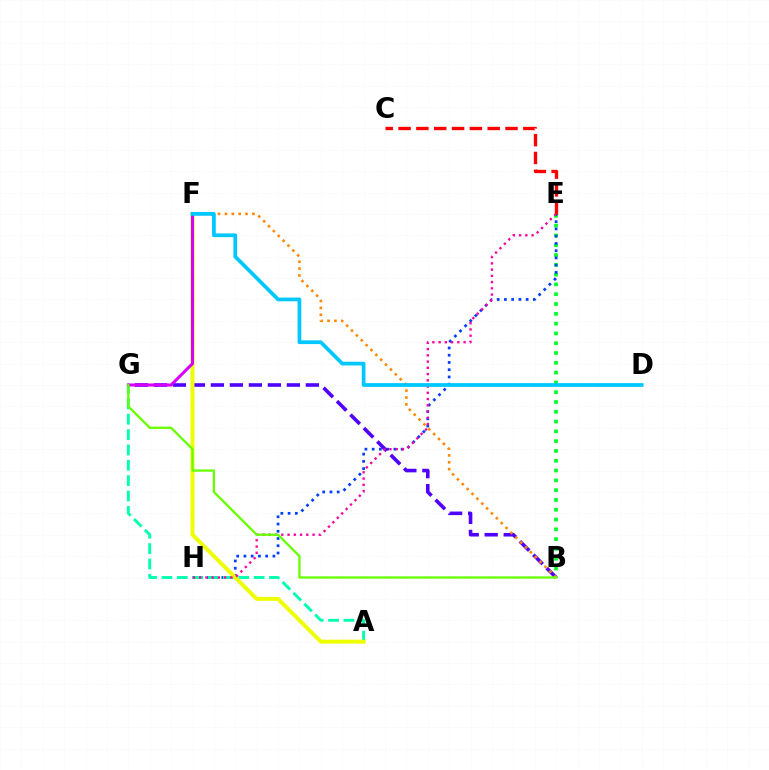{('B', 'E'): [{'color': '#00ff27', 'line_style': 'dotted', 'thickness': 2.66}], ('E', 'H'): [{'color': '#003fff', 'line_style': 'dotted', 'thickness': 1.97}, {'color': '#ff00a0', 'line_style': 'dotted', 'thickness': 1.7}], ('A', 'G'): [{'color': '#00ffaf', 'line_style': 'dashed', 'thickness': 2.09}], ('B', 'G'): [{'color': '#4f00ff', 'line_style': 'dashed', 'thickness': 2.58}, {'color': '#66ff00', 'line_style': 'solid', 'thickness': 1.65}], ('B', 'F'): [{'color': '#ff8800', 'line_style': 'dotted', 'thickness': 1.87}], ('A', 'F'): [{'color': '#eeff00', 'line_style': 'solid', 'thickness': 2.85}], ('F', 'G'): [{'color': '#d600ff', 'line_style': 'solid', 'thickness': 2.21}], ('C', 'E'): [{'color': '#ff0000', 'line_style': 'dashed', 'thickness': 2.42}], ('D', 'F'): [{'color': '#00c7ff', 'line_style': 'solid', 'thickness': 2.68}]}